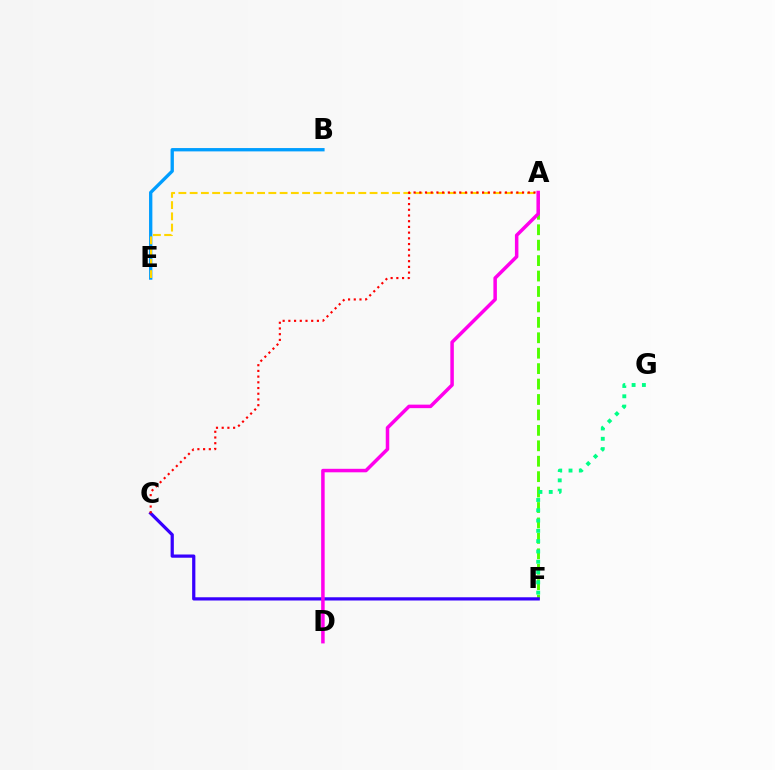{('A', 'F'): [{'color': '#4fff00', 'line_style': 'dashed', 'thickness': 2.1}], ('B', 'E'): [{'color': '#009eff', 'line_style': 'solid', 'thickness': 2.4}], ('C', 'F'): [{'color': '#3700ff', 'line_style': 'solid', 'thickness': 2.33}], ('A', 'E'): [{'color': '#ffd500', 'line_style': 'dashed', 'thickness': 1.53}], ('A', 'D'): [{'color': '#ff00ed', 'line_style': 'solid', 'thickness': 2.52}], ('A', 'C'): [{'color': '#ff0000', 'line_style': 'dotted', 'thickness': 1.55}], ('F', 'G'): [{'color': '#00ff86', 'line_style': 'dotted', 'thickness': 2.8}]}